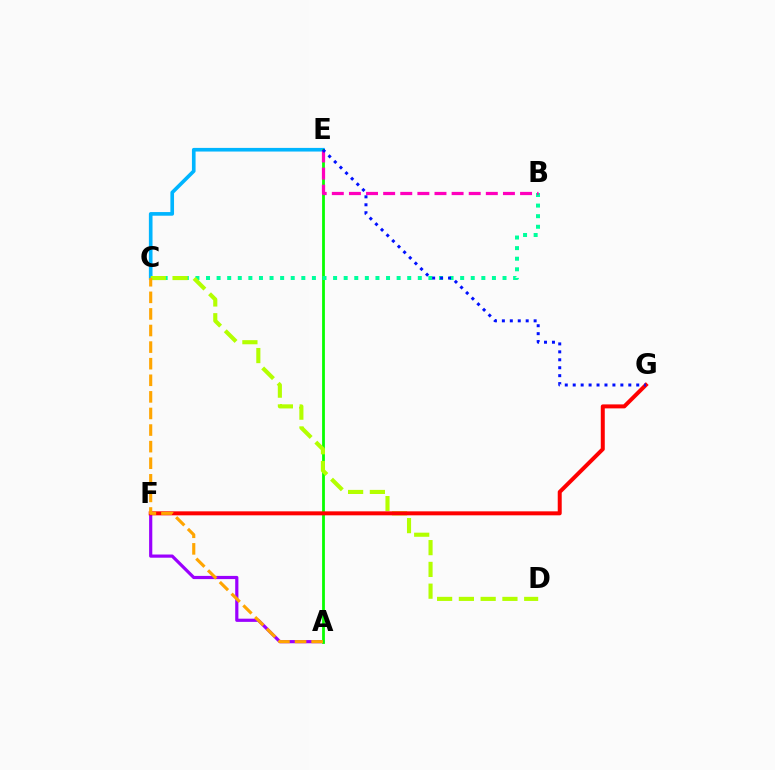{('C', 'E'): [{'color': '#00b5ff', 'line_style': 'solid', 'thickness': 2.62}], ('A', 'F'): [{'color': '#9b00ff', 'line_style': 'solid', 'thickness': 2.3}], ('A', 'E'): [{'color': '#08ff00', 'line_style': 'solid', 'thickness': 2.01}], ('B', 'C'): [{'color': '#00ff9d', 'line_style': 'dotted', 'thickness': 2.88}], ('C', 'D'): [{'color': '#b3ff00', 'line_style': 'dashed', 'thickness': 2.96}], ('F', 'G'): [{'color': '#ff0000', 'line_style': 'solid', 'thickness': 2.87}], ('A', 'C'): [{'color': '#ffa500', 'line_style': 'dashed', 'thickness': 2.25}], ('B', 'E'): [{'color': '#ff00bd', 'line_style': 'dashed', 'thickness': 2.32}], ('E', 'G'): [{'color': '#0010ff', 'line_style': 'dotted', 'thickness': 2.16}]}